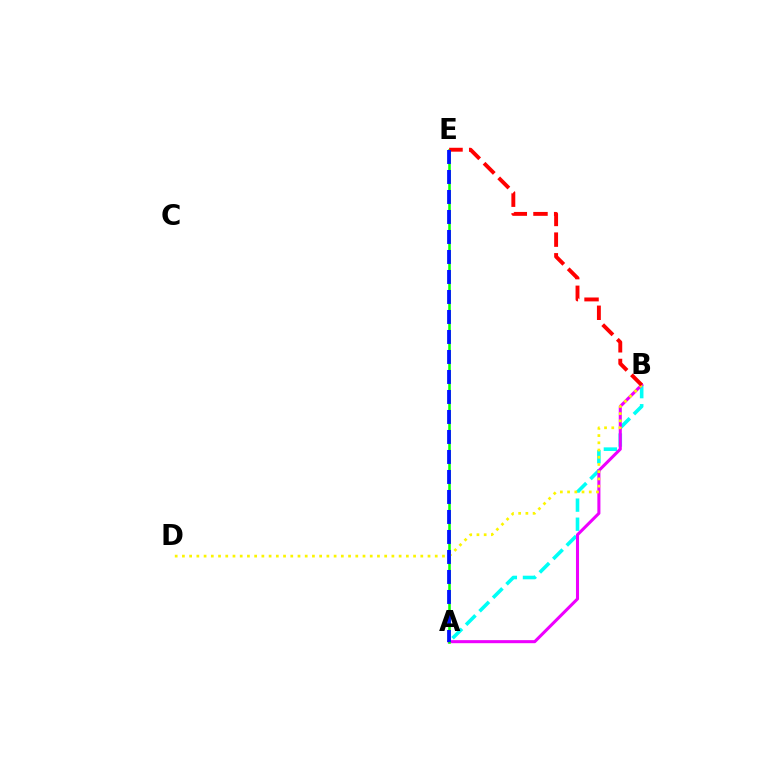{('A', 'B'): [{'color': '#00fff6', 'line_style': 'dashed', 'thickness': 2.59}, {'color': '#ee00ff', 'line_style': 'solid', 'thickness': 2.2}], ('A', 'E'): [{'color': '#08ff00', 'line_style': 'solid', 'thickness': 1.86}, {'color': '#0010ff', 'line_style': 'dashed', 'thickness': 2.72}], ('B', 'D'): [{'color': '#fcf500', 'line_style': 'dotted', 'thickness': 1.96}], ('B', 'E'): [{'color': '#ff0000', 'line_style': 'dashed', 'thickness': 2.81}]}